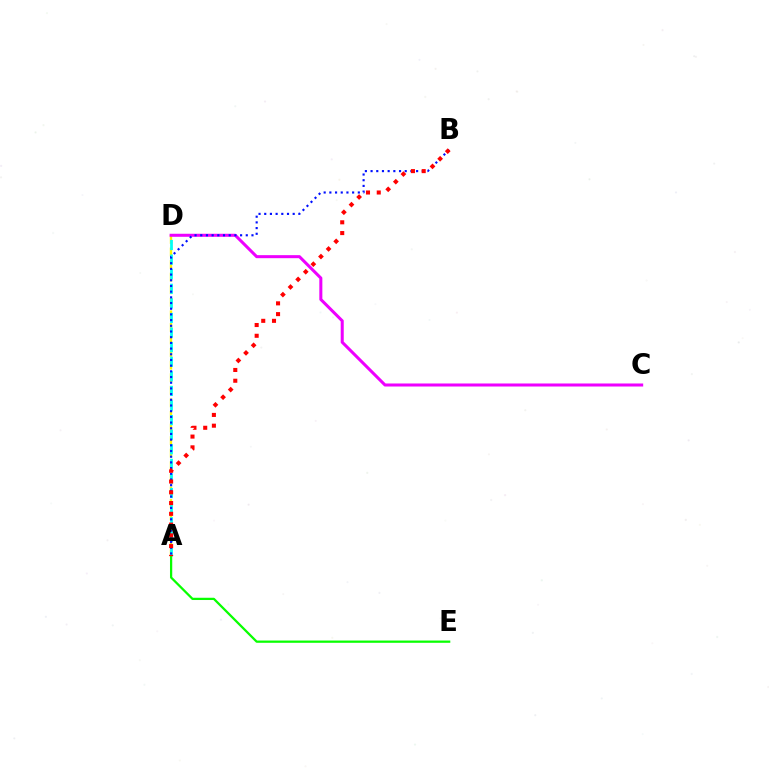{('A', 'D'): [{'color': '#fcf500', 'line_style': 'dashed', 'thickness': 1.71}, {'color': '#00fff6', 'line_style': 'dashed', 'thickness': 1.98}], ('C', 'D'): [{'color': '#ee00ff', 'line_style': 'solid', 'thickness': 2.18}], ('A', 'B'): [{'color': '#0010ff', 'line_style': 'dotted', 'thickness': 1.55}, {'color': '#ff0000', 'line_style': 'dotted', 'thickness': 2.92}], ('A', 'E'): [{'color': '#08ff00', 'line_style': 'solid', 'thickness': 1.62}]}